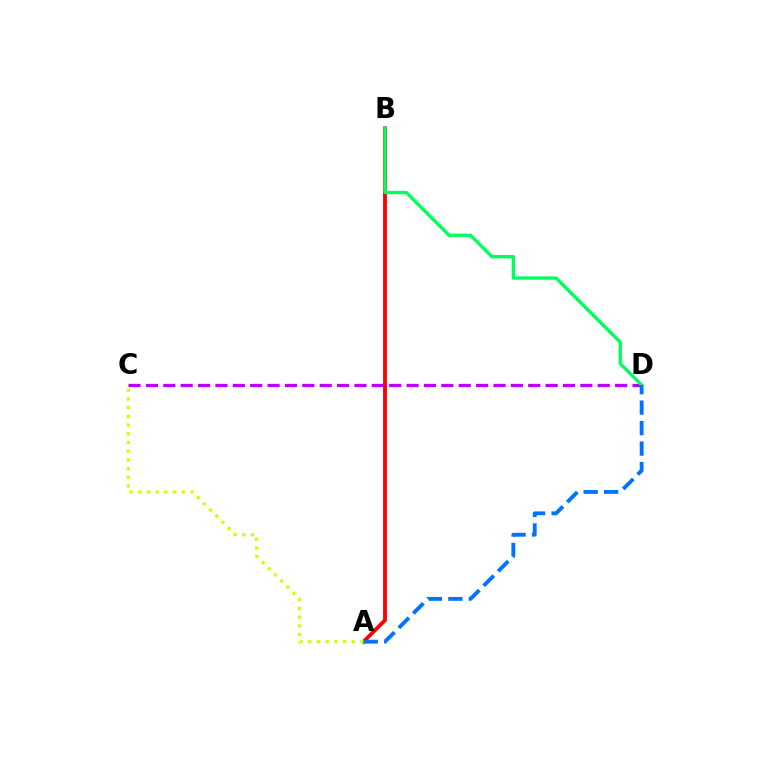{('A', 'B'): [{'color': '#ff0000', 'line_style': 'solid', 'thickness': 2.77}], ('A', 'C'): [{'color': '#d1ff00', 'line_style': 'dotted', 'thickness': 2.36}], ('C', 'D'): [{'color': '#b900ff', 'line_style': 'dashed', 'thickness': 2.36}], ('B', 'D'): [{'color': '#00ff5c', 'line_style': 'solid', 'thickness': 2.39}], ('A', 'D'): [{'color': '#0074ff', 'line_style': 'dashed', 'thickness': 2.78}]}